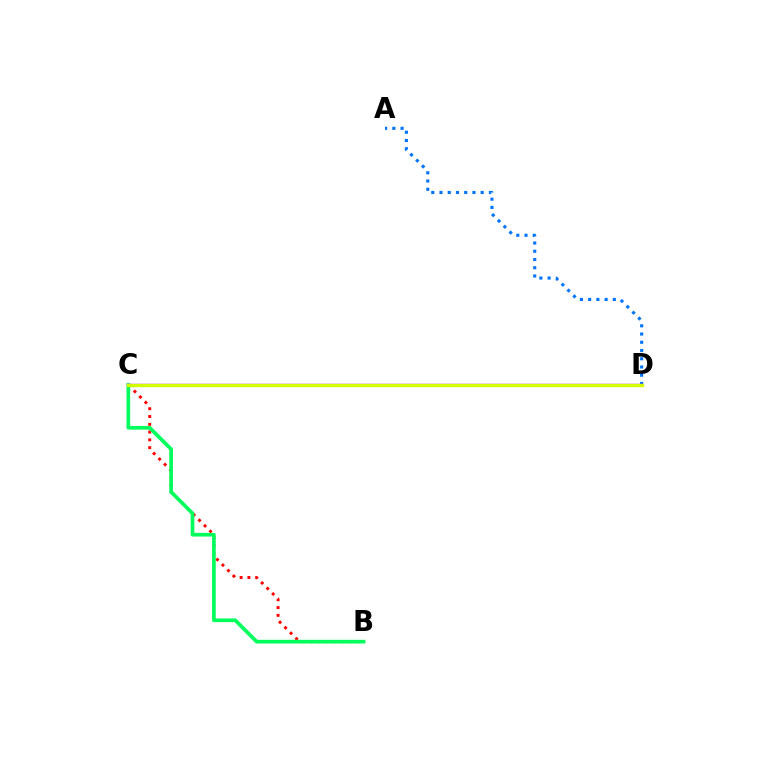{('B', 'C'): [{'color': '#ff0000', 'line_style': 'dotted', 'thickness': 2.11}, {'color': '#00ff5c', 'line_style': 'solid', 'thickness': 2.65}], ('A', 'D'): [{'color': '#0074ff', 'line_style': 'dotted', 'thickness': 2.24}], ('C', 'D'): [{'color': '#b900ff', 'line_style': 'solid', 'thickness': 1.71}, {'color': '#d1ff00', 'line_style': 'solid', 'thickness': 2.39}]}